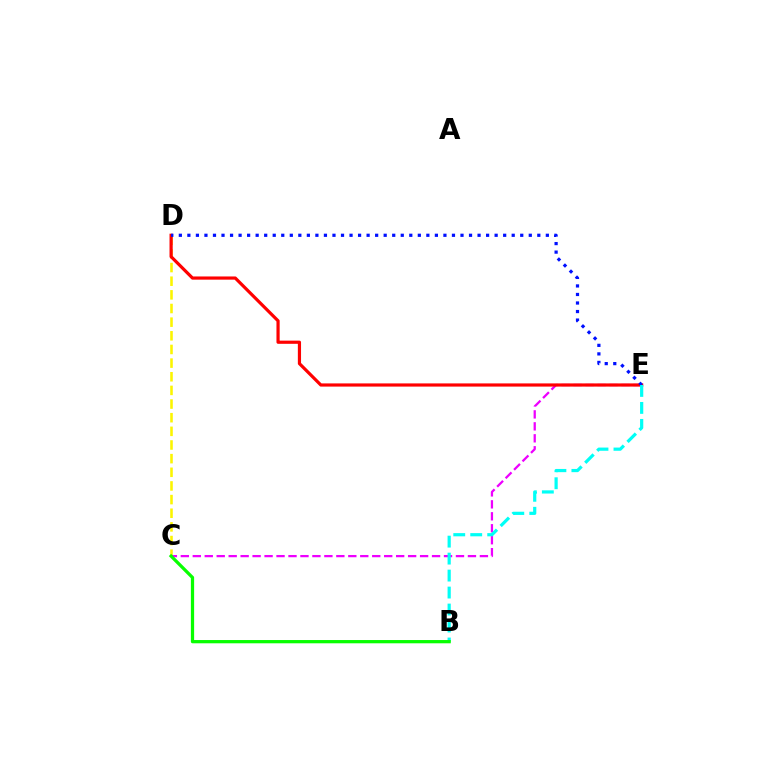{('C', 'D'): [{'color': '#fcf500', 'line_style': 'dashed', 'thickness': 1.85}], ('C', 'E'): [{'color': '#ee00ff', 'line_style': 'dashed', 'thickness': 1.63}], ('D', 'E'): [{'color': '#ff0000', 'line_style': 'solid', 'thickness': 2.3}, {'color': '#0010ff', 'line_style': 'dotted', 'thickness': 2.32}], ('B', 'E'): [{'color': '#00fff6', 'line_style': 'dashed', 'thickness': 2.31}], ('B', 'C'): [{'color': '#08ff00', 'line_style': 'solid', 'thickness': 2.34}]}